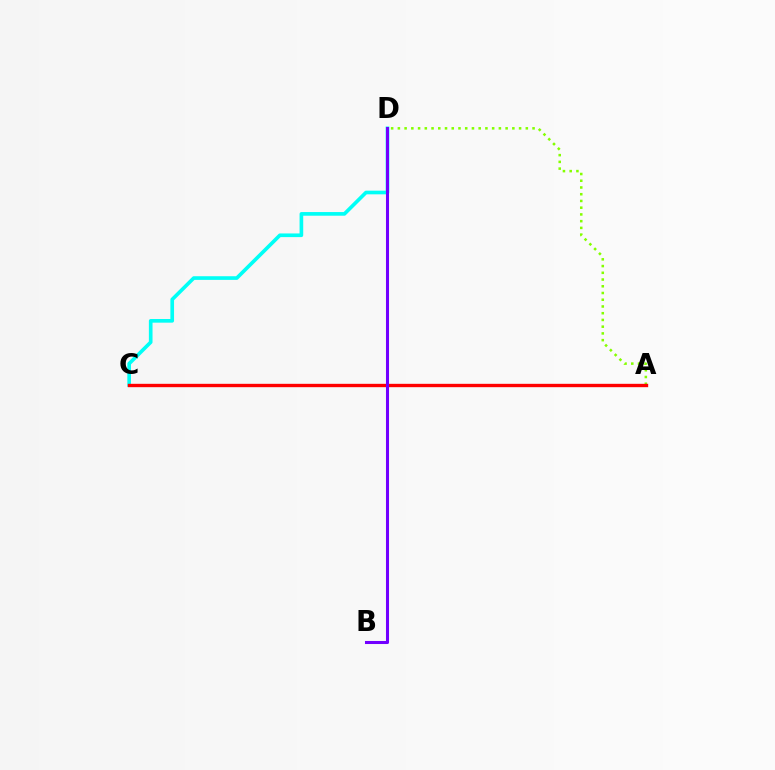{('C', 'D'): [{'color': '#00fff6', 'line_style': 'solid', 'thickness': 2.63}], ('A', 'D'): [{'color': '#84ff00', 'line_style': 'dotted', 'thickness': 1.83}], ('A', 'C'): [{'color': '#ff0000', 'line_style': 'solid', 'thickness': 2.42}], ('B', 'D'): [{'color': '#7200ff', 'line_style': 'solid', 'thickness': 2.19}]}